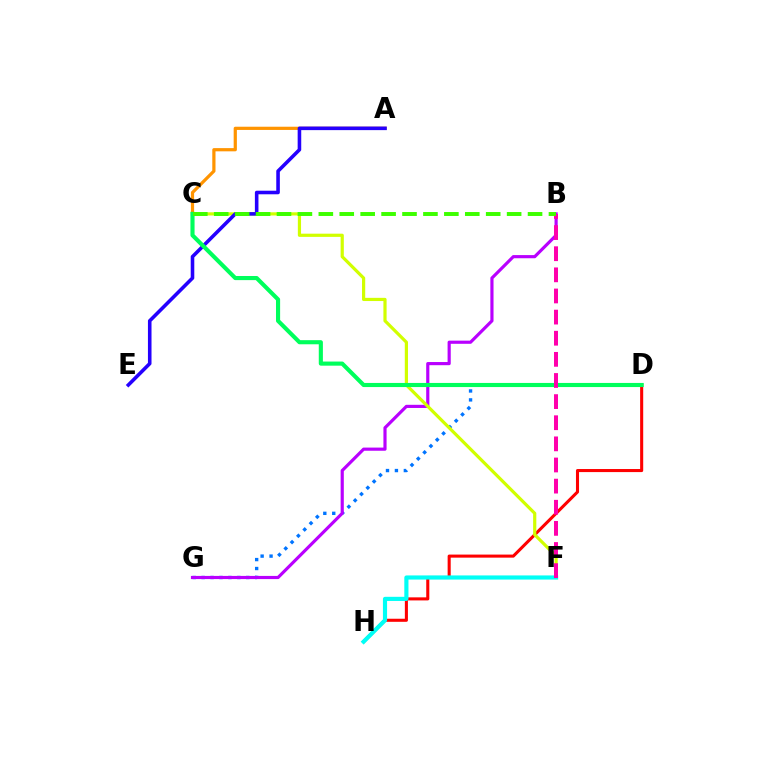{('D', 'H'): [{'color': '#ff0000', 'line_style': 'solid', 'thickness': 2.21}], ('D', 'G'): [{'color': '#0074ff', 'line_style': 'dotted', 'thickness': 2.43}], ('B', 'G'): [{'color': '#b900ff', 'line_style': 'solid', 'thickness': 2.28}], ('A', 'C'): [{'color': '#ff9400', 'line_style': 'solid', 'thickness': 2.31}], ('C', 'F'): [{'color': '#d1ff00', 'line_style': 'solid', 'thickness': 2.3}], ('A', 'E'): [{'color': '#2500ff', 'line_style': 'solid', 'thickness': 2.58}], ('C', 'D'): [{'color': '#00ff5c', 'line_style': 'solid', 'thickness': 2.97}], ('F', 'H'): [{'color': '#00fff6', 'line_style': 'solid', 'thickness': 2.98}], ('B', 'F'): [{'color': '#ff00ac', 'line_style': 'dashed', 'thickness': 2.87}], ('B', 'C'): [{'color': '#3dff00', 'line_style': 'dashed', 'thickness': 2.84}]}